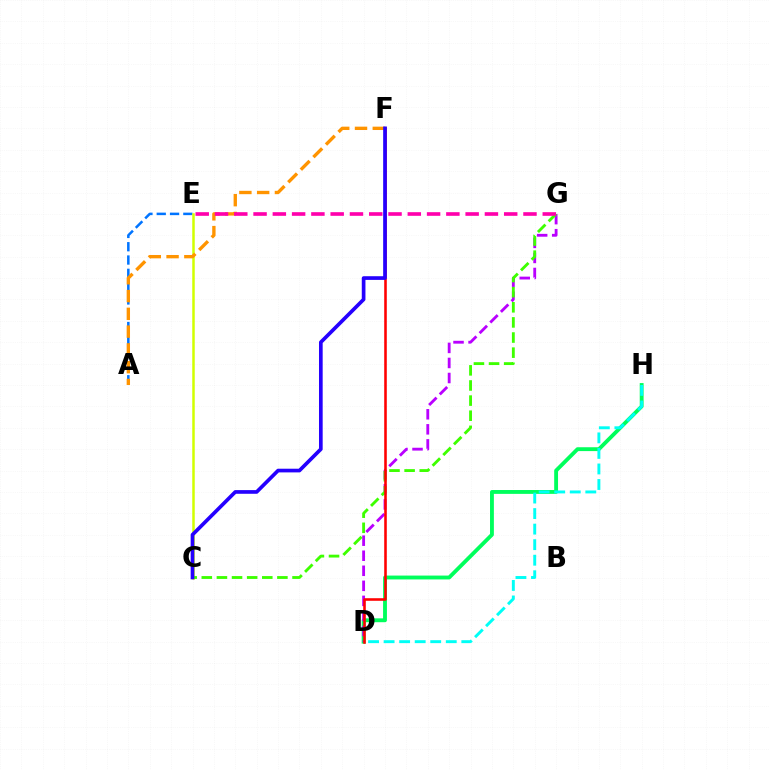{('D', 'H'): [{'color': '#00ff5c', 'line_style': 'solid', 'thickness': 2.78}, {'color': '#00fff6', 'line_style': 'dashed', 'thickness': 2.11}], ('A', 'E'): [{'color': '#0074ff', 'line_style': 'dashed', 'thickness': 1.81}], ('C', 'E'): [{'color': '#d1ff00', 'line_style': 'solid', 'thickness': 1.8}], ('D', 'G'): [{'color': '#b900ff', 'line_style': 'dashed', 'thickness': 2.04}], ('C', 'G'): [{'color': '#3dff00', 'line_style': 'dashed', 'thickness': 2.05}], ('A', 'F'): [{'color': '#ff9400', 'line_style': 'dashed', 'thickness': 2.42}], ('D', 'F'): [{'color': '#ff0000', 'line_style': 'solid', 'thickness': 1.85}], ('E', 'G'): [{'color': '#ff00ac', 'line_style': 'dashed', 'thickness': 2.62}], ('C', 'F'): [{'color': '#2500ff', 'line_style': 'solid', 'thickness': 2.65}]}